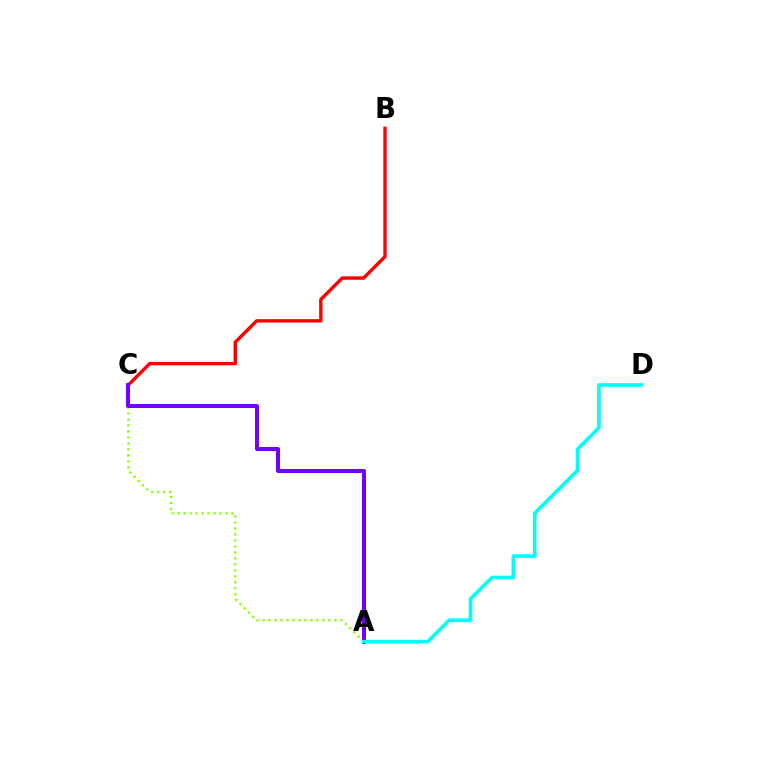{('A', 'C'): [{'color': '#84ff00', 'line_style': 'dotted', 'thickness': 1.63}, {'color': '#7200ff', 'line_style': 'solid', 'thickness': 2.88}], ('B', 'C'): [{'color': '#ff0000', 'line_style': 'solid', 'thickness': 2.45}], ('A', 'D'): [{'color': '#00fff6', 'line_style': 'solid', 'thickness': 2.62}]}